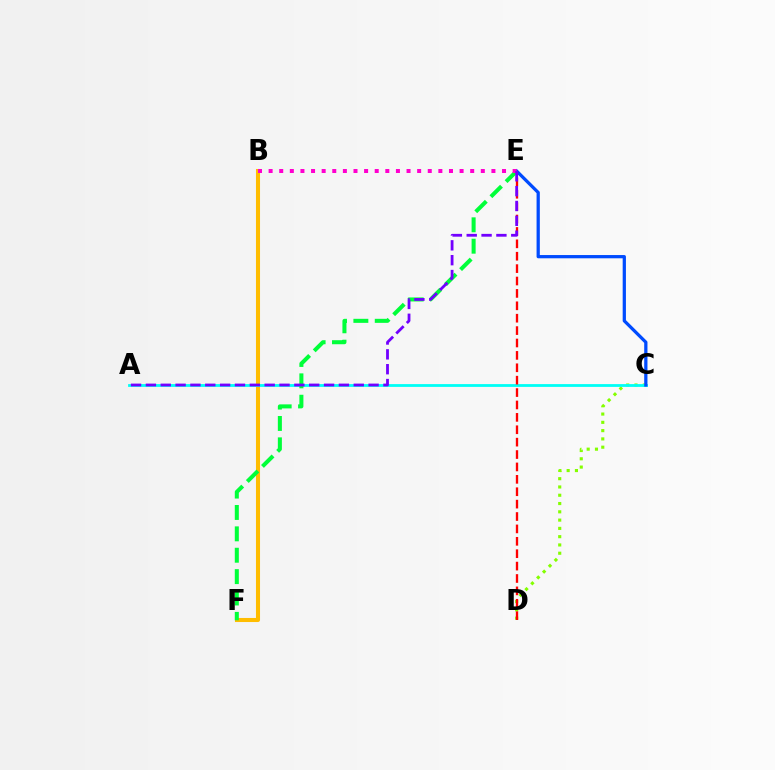{('B', 'F'): [{'color': '#ffbd00', 'line_style': 'solid', 'thickness': 2.92}], ('C', 'D'): [{'color': '#84ff00', 'line_style': 'dotted', 'thickness': 2.25}], ('A', 'C'): [{'color': '#00fff6', 'line_style': 'solid', 'thickness': 2.01}], ('D', 'E'): [{'color': '#ff0000', 'line_style': 'dashed', 'thickness': 1.68}], ('C', 'E'): [{'color': '#004bff', 'line_style': 'solid', 'thickness': 2.34}], ('E', 'F'): [{'color': '#00ff39', 'line_style': 'dashed', 'thickness': 2.9}], ('B', 'E'): [{'color': '#ff00cf', 'line_style': 'dotted', 'thickness': 2.88}], ('A', 'E'): [{'color': '#7200ff', 'line_style': 'dashed', 'thickness': 2.02}]}